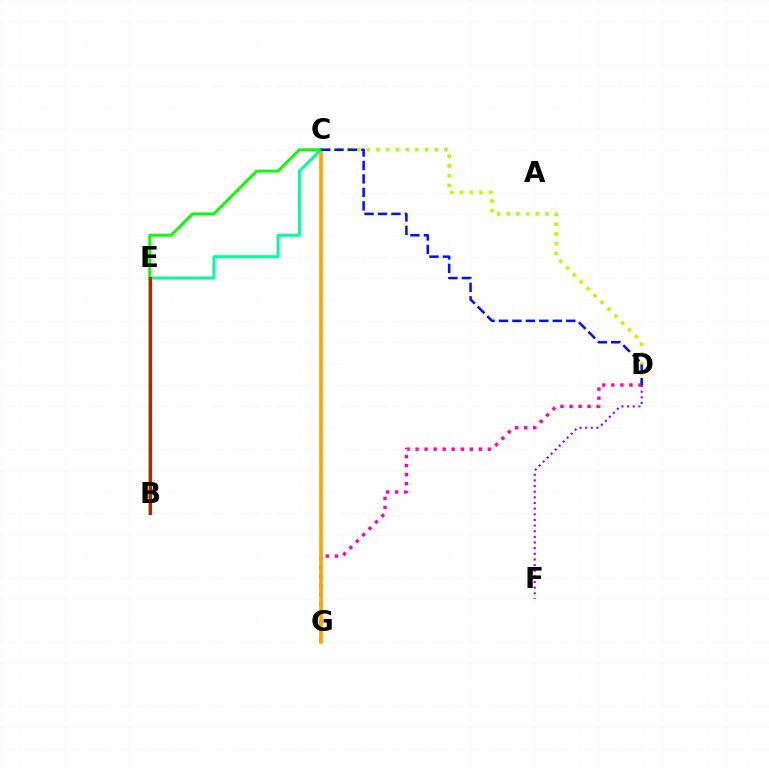{('D', 'G'): [{'color': '#ff00bd', 'line_style': 'dotted', 'thickness': 2.45}], ('C', 'G'): [{'color': '#ffa500', 'line_style': 'solid', 'thickness': 2.64}], ('C', 'E'): [{'color': '#00ff9d', 'line_style': 'solid', 'thickness': 2.15}], ('C', 'D'): [{'color': '#b3ff00', 'line_style': 'dotted', 'thickness': 2.64}, {'color': '#0010ff', 'line_style': 'dashed', 'thickness': 1.83}], ('D', 'F'): [{'color': '#9b00ff', 'line_style': 'dotted', 'thickness': 1.53}], ('B', 'C'): [{'color': '#08ff00', 'line_style': 'solid', 'thickness': 2.1}], ('B', 'E'): [{'color': '#00b5ff', 'line_style': 'dashed', 'thickness': 1.57}, {'color': '#ff0000', 'line_style': 'solid', 'thickness': 2.17}]}